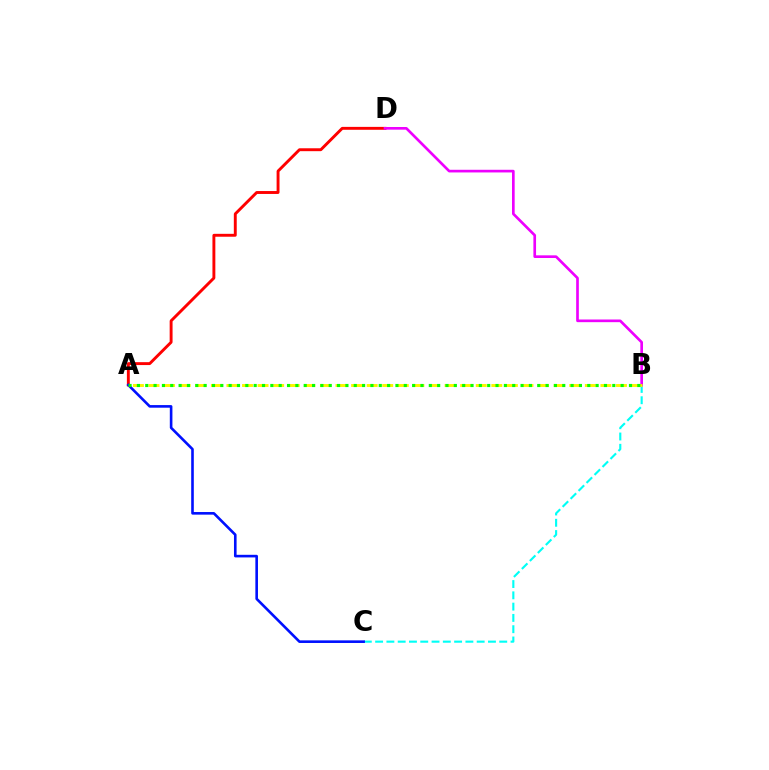{('B', 'C'): [{'color': '#00fff6', 'line_style': 'dashed', 'thickness': 1.53}], ('A', 'D'): [{'color': '#ff0000', 'line_style': 'solid', 'thickness': 2.09}], ('B', 'D'): [{'color': '#ee00ff', 'line_style': 'solid', 'thickness': 1.92}], ('A', 'B'): [{'color': '#fcf500', 'line_style': 'dashed', 'thickness': 2.12}, {'color': '#08ff00', 'line_style': 'dotted', 'thickness': 2.27}], ('A', 'C'): [{'color': '#0010ff', 'line_style': 'solid', 'thickness': 1.88}]}